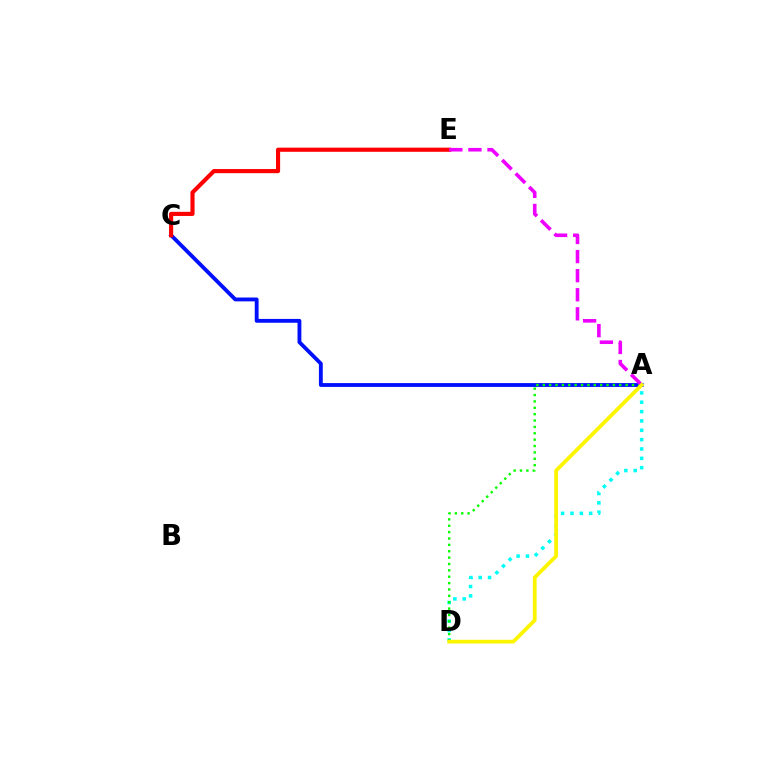{('A', 'C'): [{'color': '#0010ff', 'line_style': 'solid', 'thickness': 2.77}], ('A', 'D'): [{'color': '#00fff6', 'line_style': 'dotted', 'thickness': 2.54}, {'color': '#08ff00', 'line_style': 'dotted', 'thickness': 1.73}, {'color': '#fcf500', 'line_style': 'solid', 'thickness': 2.71}], ('C', 'E'): [{'color': '#ff0000', 'line_style': 'solid', 'thickness': 2.98}], ('A', 'E'): [{'color': '#ee00ff', 'line_style': 'dashed', 'thickness': 2.59}]}